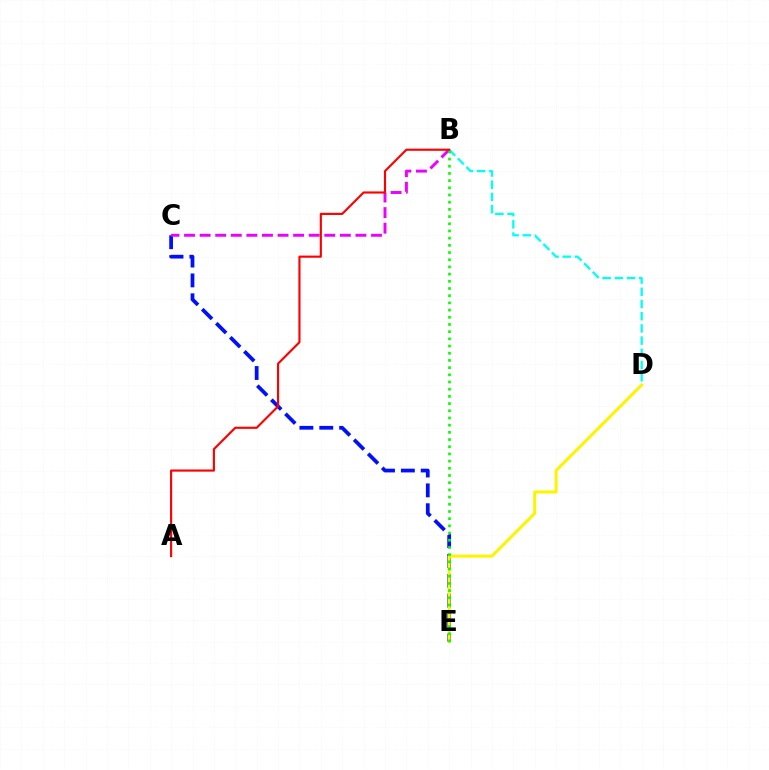{('C', 'E'): [{'color': '#0010ff', 'line_style': 'dashed', 'thickness': 2.7}], ('B', 'C'): [{'color': '#ee00ff', 'line_style': 'dashed', 'thickness': 2.12}], ('D', 'E'): [{'color': '#fcf500', 'line_style': 'solid', 'thickness': 2.18}], ('B', 'D'): [{'color': '#00fff6', 'line_style': 'dashed', 'thickness': 1.66}], ('B', 'E'): [{'color': '#08ff00', 'line_style': 'dotted', 'thickness': 1.95}], ('A', 'B'): [{'color': '#ff0000', 'line_style': 'solid', 'thickness': 1.54}]}